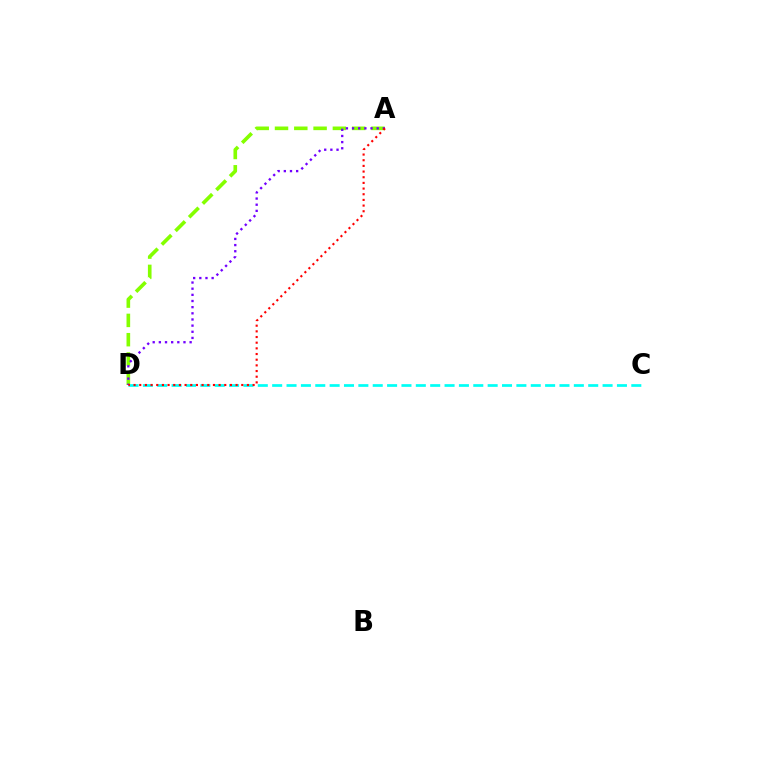{('A', 'D'): [{'color': '#84ff00', 'line_style': 'dashed', 'thickness': 2.62}, {'color': '#7200ff', 'line_style': 'dotted', 'thickness': 1.67}, {'color': '#ff0000', 'line_style': 'dotted', 'thickness': 1.54}], ('C', 'D'): [{'color': '#00fff6', 'line_style': 'dashed', 'thickness': 1.95}]}